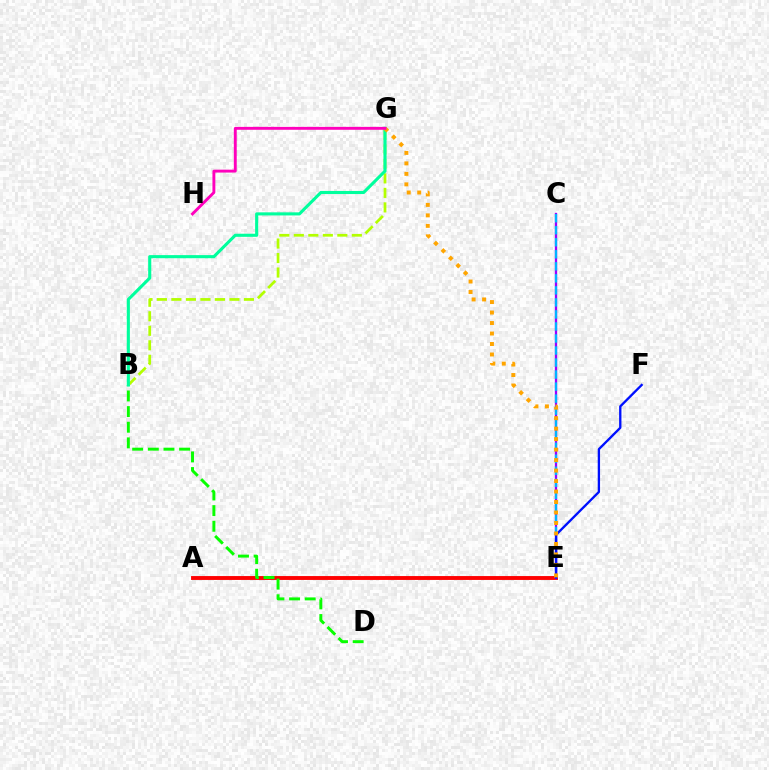{('A', 'E'): [{'color': '#ff0000', 'line_style': 'solid', 'thickness': 2.8}], ('B', 'G'): [{'color': '#b3ff00', 'line_style': 'dashed', 'thickness': 1.97}, {'color': '#00ff9d', 'line_style': 'solid', 'thickness': 2.23}], ('C', 'E'): [{'color': '#9b00ff', 'line_style': 'solid', 'thickness': 1.65}, {'color': '#00b5ff', 'line_style': 'dashed', 'thickness': 1.63}], ('B', 'D'): [{'color': '#08ff00', 'line_style': 'dashed', 'thickness': 2.12}], ('E', 'F'): [{'color': '#0010ff', 'line_style': 'solid', 'thickness': 1.68}], ('E', 'G'): [{'color': '#ffa500', 'line_style': 'dotted', 'thickness': 2.85}], ('G', 'H'): [{'color': '#ff00bd', 'line_style': 'solid', 'thickness': 2.08}]}